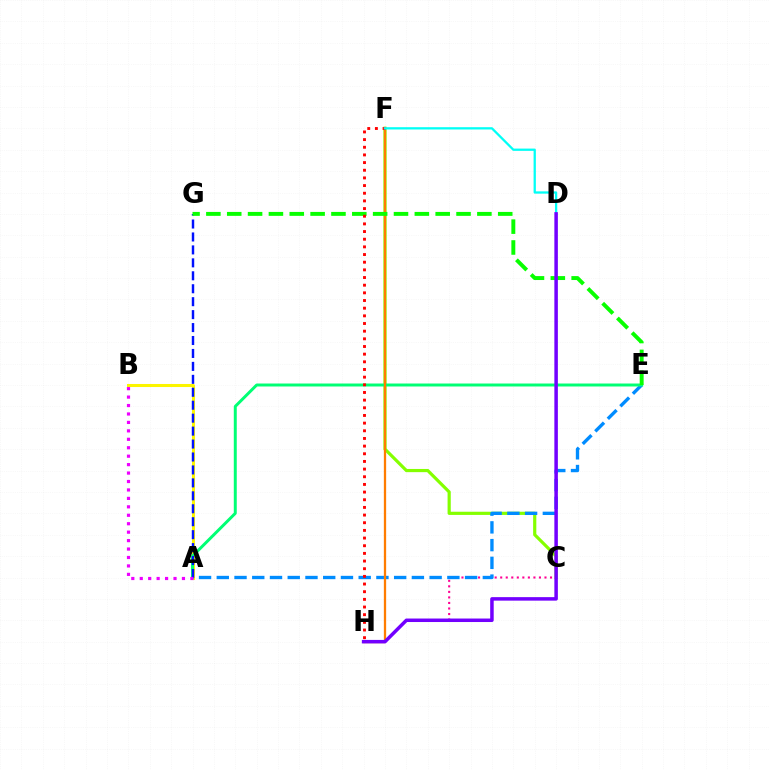{('C', 'F'): [{'color': '#84ff00', 'line_style': 'solid', 'thickness': 2.3}], ('C', 'H'): [{'color': '#ff0094', 'line_style': 'dotted', 'thickness': 1.5}], ('A', 'B'): [{'color': '#fcf500', 'line_style': 'solid', 'thickness': 2.18}, {'color': '#ee00ff', 'line_style': 'dotted', 'thickness': 2.29}], ('A', 'E'): [{'color': '#008cff', 'line_style': 'dashed', 'thickness': 2.41}, {'color': '#00ff74', 'line_style': 'solid', 'thickness': 2.14}], ('F', 'H'): [{'color': '#ff7c00', 'line_style': 'solid', 'thickness': 1.65}, {'color': '#ff0000', 'line_style': 'dotted', 'thickness': 2.08}], ('A', 'G'): [{'color': '#0010ff', 'line_style': 'dashed', 'thickness': 1.76}], ('E', 'G'): [{'color': '#08ff00', 'line_style': 'dashed', 'thickness': 2.83}], ('D', 'F'): [{'color': '#00fff6', 'line_style': 'solid', 'thickness': 1.64}], ('D', 'H'): [{'color': '#7200ff', 'line_style': 'solid', 'thickness': 2.52}]}